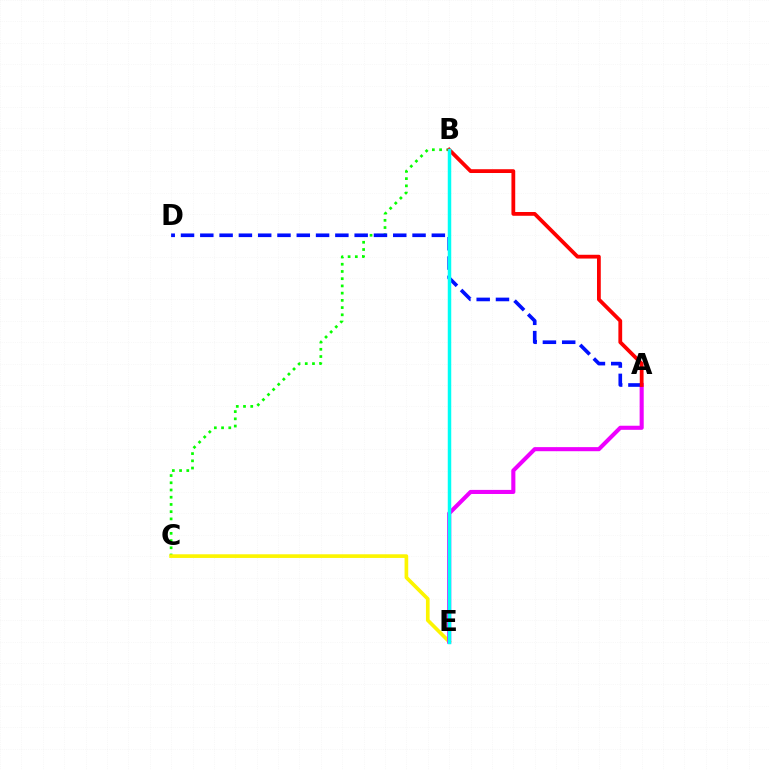{('B', 'C'): [{'color': '#08ff00', 'line_style': 'dotted', 'thickness': 1.96}], ('C', 'E'): [{'color': '#fcf500', 'line_style': 'solid', 'thickness': 2.63}], ('A', 'E'): [{'color': '#ee00ff', 'line_style': 'solid', 'thickness': 2.94}], ('A', 'D'): [{'color': '#0010ff', 'line_style': 'dashed', 'thickness': 2.62}], ('A', 'B'): [{'color': '#ff0000', 'line_style': 'solid', 'thickness': 2.72}], ('B', 'E'): [{'color': '#00fff6', 'line_style': 'solid', 'thickness': 2.5}]}